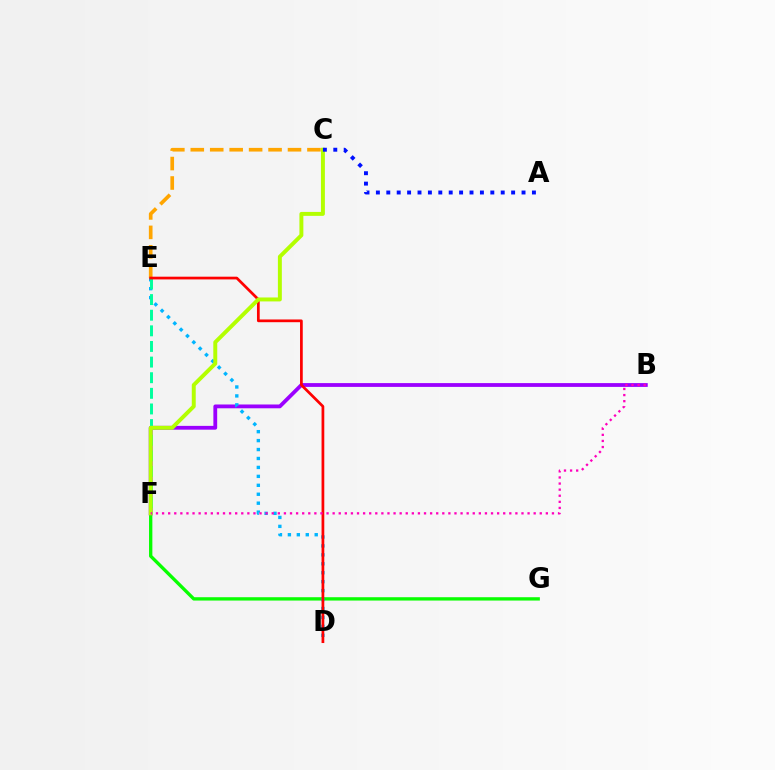{('F', 'G'): [{'color': '#08ff00', 'line_style': 'solid', 'thickness': 2.4}], ('C', 'E'): [{'color': '#ffa500', 'line_style': 'dashed', 'thickness': 2.64}], ('B', 'F'): [{'color': '#9b00ff', 'line_style': 'solid', 'thickness': 2.74}, {'color': '#ff00bd', 'line_style': 'dotted', 'thickness': 1.66}], ('D', 'E'): [{'color': '#00b5ff', 'line_style': 'dotted', 'thickness': 2.43}, {'color': '#ff0000', 'line_style': 'solid', 'thickness': 1.96}], ('E', 'F'): [{'color': '#00ff9d', 'line_style': 'dashed', 'thickness': 2.12}], ('C', 'F'): [{'color': '#b3ff00', 'line_style': 'solid', 'thickness': 2.84}], ('A', 'C'): [{'color': '#0010ff', 'line_style': 'dotted', 'thickness': 2.83}]}